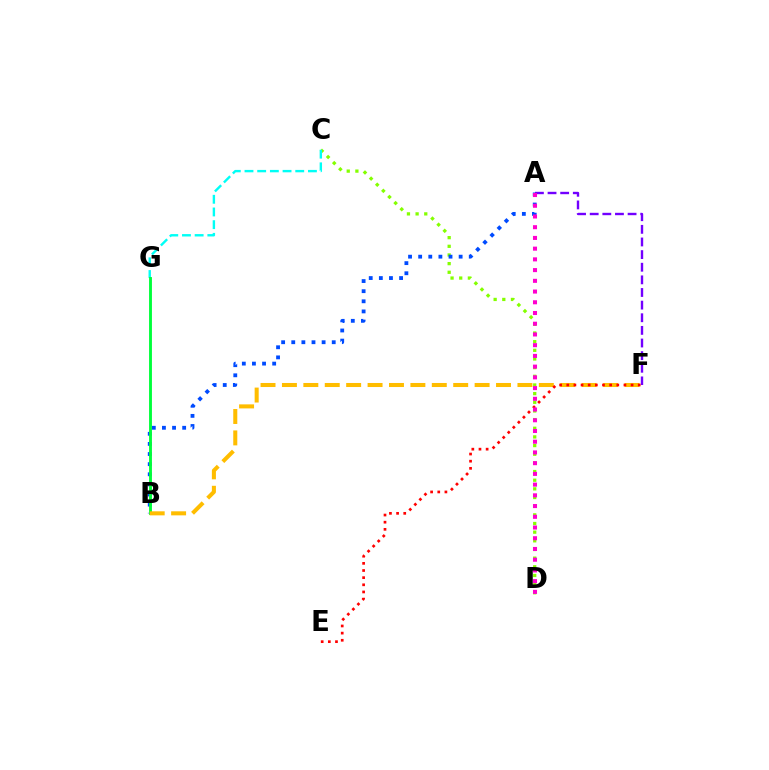{('C', 'D'): [{'color': '#84ff00', 'line_style': 'dotted', 'thickness': 2.35}], ('C', 'G'): [{'color': '#00fff6', 'line_style': 'dashed', 'thickness': 1.72}], ('A', 'B'): [{'color': '#004bff', 'line_style': 'dotted', 'thickness': 2.75}], ('B', 'G'): [{'color': '#00ff39', 'line_style': 'solid', 'thickness': 2.06}], ('A', 'F'): [{'color': '#7200ff', 'line_style': 'dashed', 'thickness': 1.72}], ('B', 'F'): [{'color': '#ffbd00', 'line_style': 'dashed', 'thickness': 2.91}], ('E', 'F'): [{'color': '#ff0000', 'line_style': 'dotted', 'thickness': 1.94}], ('A', 'D'): [{'color': '#ff00cf', 'line_style': 'dotted', 'thickness': 2.91}]}